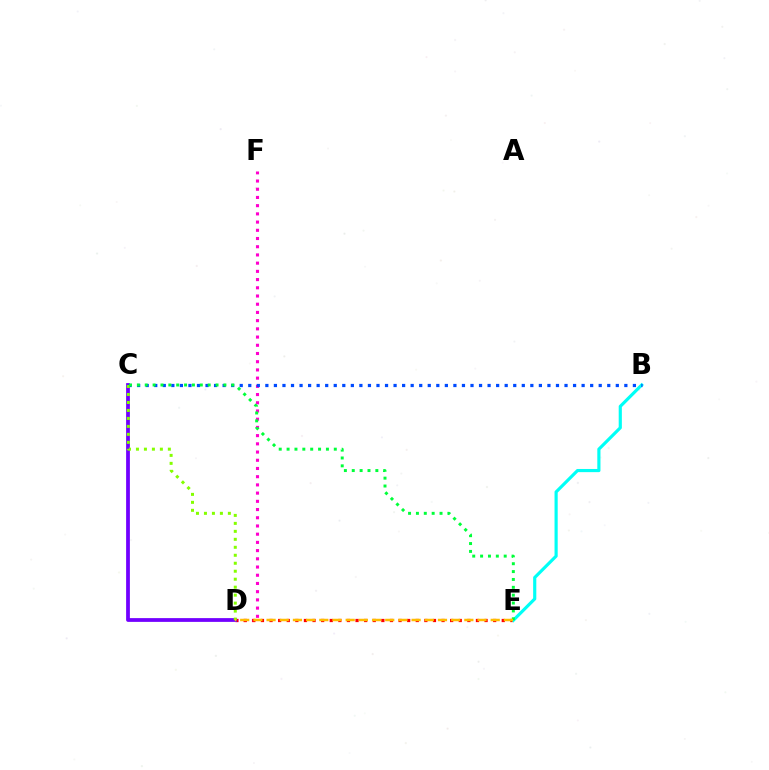{('D', 'F'): [{'color': '#ff00cf', 'line_style': 'dotted', 'thickness': 2.23}], ('D', 'E'): [{'color': '#ff0000', 'line_style': 'dotted', 'thickness': 2.34}, {'color': '#ffbd00', 'line_style': 'dashed', 'thickness': 1.79}], ('B', 'E'): [{'color': '#00fff6', 'line_style': 'solid', 'thickness': 2.28}], ('C', 'D'): [{'color': '#7200ff', 'line_style': 'solid', 'thickness': 2.71}, {'color': '#84ff00', 'line_style': 'dotted', 'thickness': 2.17}], ('B', 'C'): [{'color': '#004bff', 'line_style': 'dotted', 'thickness': 2.32}], ('C', 'E'): [{'color': '#00ff39', 'line_style': 'dotted', 'thickness': 2.14}]}